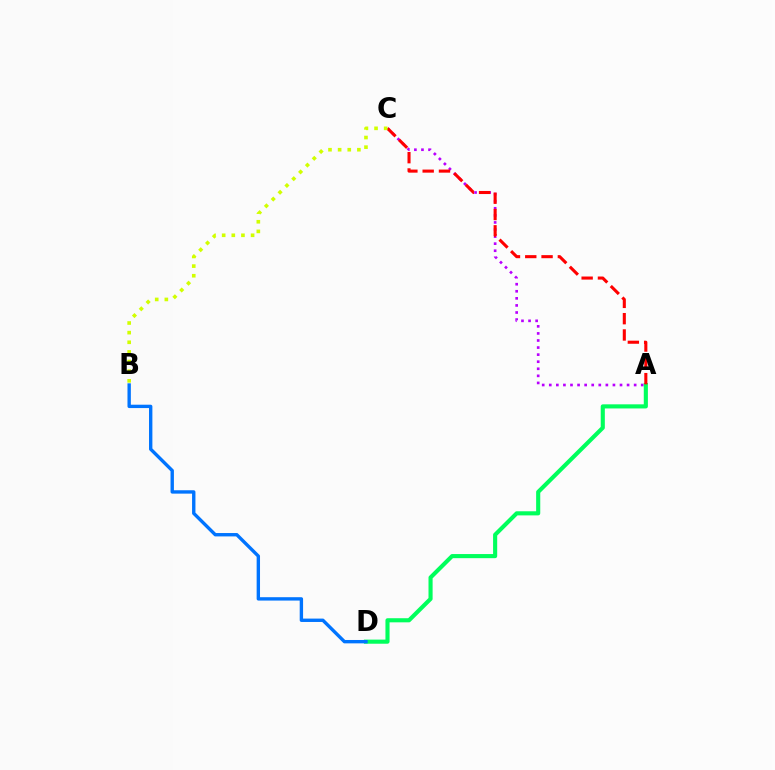{('A', 'C'): [{'color': '#b900ff', 'line_style': 'dotted', 'thickness': 1.92}, {'color': '#ff0000', 'line_style': 'dashed', 'thickness': 2.21}], ('A', 'D'): [{'color': '#00ff5c', 'line_style': 'solid', 'thickness': 2.96}], ('B', 'C'): [{'color': '#d1ff00', 'line_style': 'dotted', 'thickness': 2.62}], ('B', 'D'): [{'color': '#0074ff', 'line_style': 'solid', 'thickness': 2.43}]}